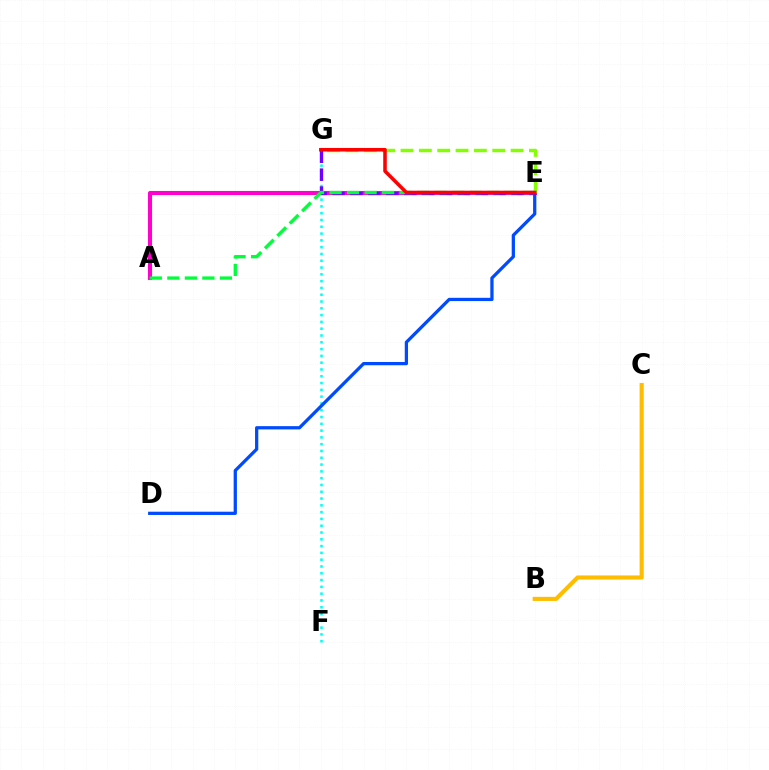{('F', 'G'): [{'color': '#00fff6', 'line_style': 'dotted', 'thickness': 1.85}], ('A', 'E'): [{'color': '#ff00cf', 'line_style': 'solid', 'thickness': 2.94}, {'color': '#00ff39', 'line_style': 'dashed', 'thickness': 2.38}], ('D', 'E'): [{'color': '#004bff', 'line_style': 'solid', 'thickness': 2.34}], ('E', 'G'): [{'color': '#7200ff', 'line_style': 'dashed', 'thickness': 2.43}, {'color': '#84ff00', 'line_style': 'dashed', 'thickness': 2.49}, {'color': '#ff0000', 'line_style': 'solid', 'thickness': 2.55}], ('B', 'C'): [{'color': '#ffbd00', 'line_style': 'solid', 'thickness': 2.96}]}